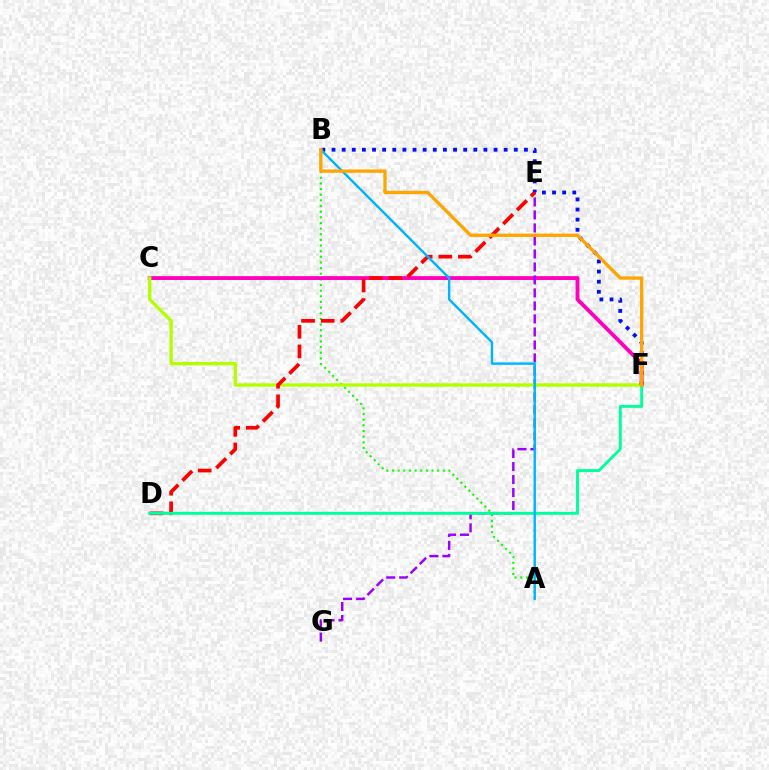{('A', 'B'): [{'color': '#08ff00', 'line_style': 'dotted', 'thickness': 1.53}, {'color': '#00b5ff', 'line_style': 'solid', 'thickness': 1.74}], ('C', 'F'): [{'color': '#ff00bd', 'line_style': 'solid', 'thickness': 2.77}, {'color': '#b3ff00', 'line_style': 'solid', 'thickness': 2.42}], ('E', 'G'): [{'color': '#9b00ff', 'line_style': 'dashed', 'thickness': 1.77}], ('B', 'F'): [{'color': '#0010ff', 'line_style': 'dotted', 'thickness': 2.75}, {'color': '#ffa500', 'line_style': 'solid', 'thickness': 2.38}], ('D', 'E'): [{'color': '#ff0000', 'line_style': 'dashed', 'thickness': 2.66}], ('D', 'F'): [{'color': '#00ff9d', 'line_style': 'solid', 'thickness': 2.1}]}